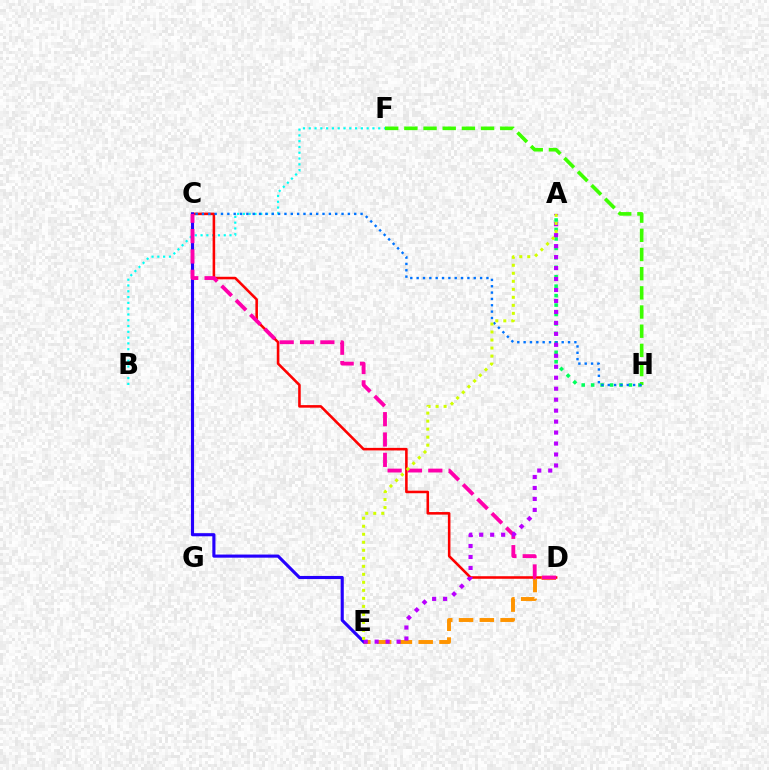{('A', 'H'): [{'color': '#00ff5c', 'line_style': 'dotted', 'thickness': 2.57}], ('B', 'F'): [{'color': '#00fff6', 'line_style': 'dotted', 'thickness': 1.57}], ('F', 'H'): [{'color': '#3dff00', 'line_style': 'dashed', 'thickness': 2.61}], ('C', 'D'): [{'color': '#ff0000', 'line_style': 'solid', 'thickness': 1.85}, {'color': '#ff00ac', 'line_style': 'dashed', 'thickness': 2.76}], ('C', 'H'): [{'color': '#0074ff', 'line_style': 'dotted', 'thickness': 1.72}], ('D', 'E'): [{'color': '#ff9400', 'line_style': 'dashed', 'thickness': 2.82}], ('C', 'E'): [{'color': '#2500ff', 'line_style': 'solid', 'thickness': 2.25}], ('A', 'E'): [{'color': '#b900ff', 'line_style': 'dotted', 'thickness': 2.98}, {'color': '#d1ff00', 'line_style': 'dotted', 'thickness': 2.18}]}